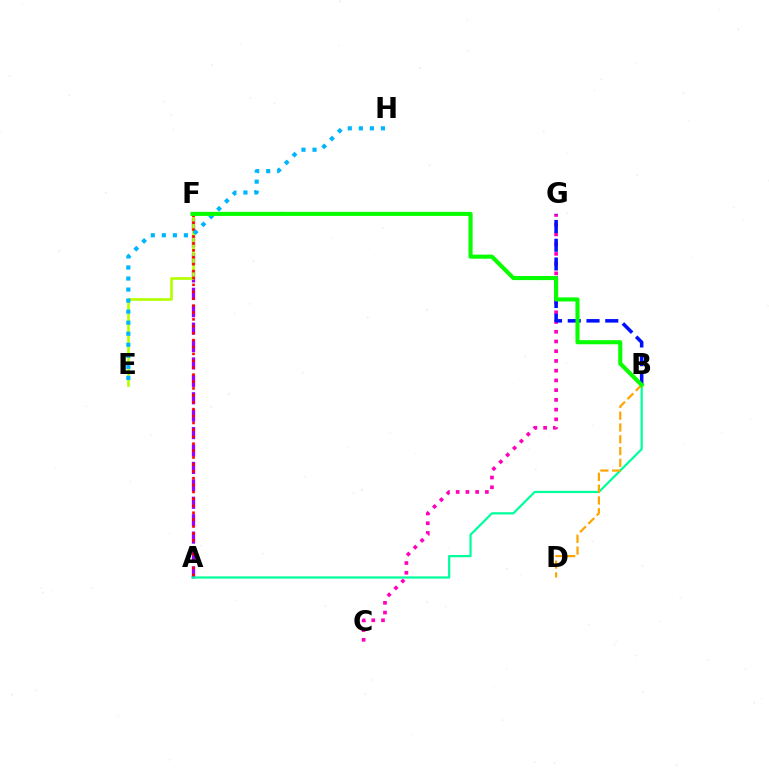{('A', 'F'): [{'color': '#9b00ff', 'line_style': 'dashed', 'thickness': 2.37}, {'color': '#ff0000', 'line_style': 'dotted', 'thickness': 1.88}], ('E', 'F'): [{'color': '#b3ff00', 'line_style': 'solid', 'thickness': 1.92}], ('C', 'G'): [{'color': '#ff00bd', 'line_style': 'dotted', 'thickness': 2.64}], ('A', 'B'): [{'color': '#00ff9d', 'line_style': 'solid', 'thickness': 1.6}], ('B', 'G'): [{'color': '#0010ff', 'line_style': 'dashed', 'thickness': 2.55}], ('E', 'H'): [{'color': '#00b5ff', 'line_style': 'dotted', 'thickness': 3.0}], ('B', 'D'): [{'color': '#ffa500', 'line_style': 'dashed', 'thickness': 1.6}], ('B', 'F'): [{'color': '#08ff00', 'line_style': 'solid', 'thickness': 2.95}]}